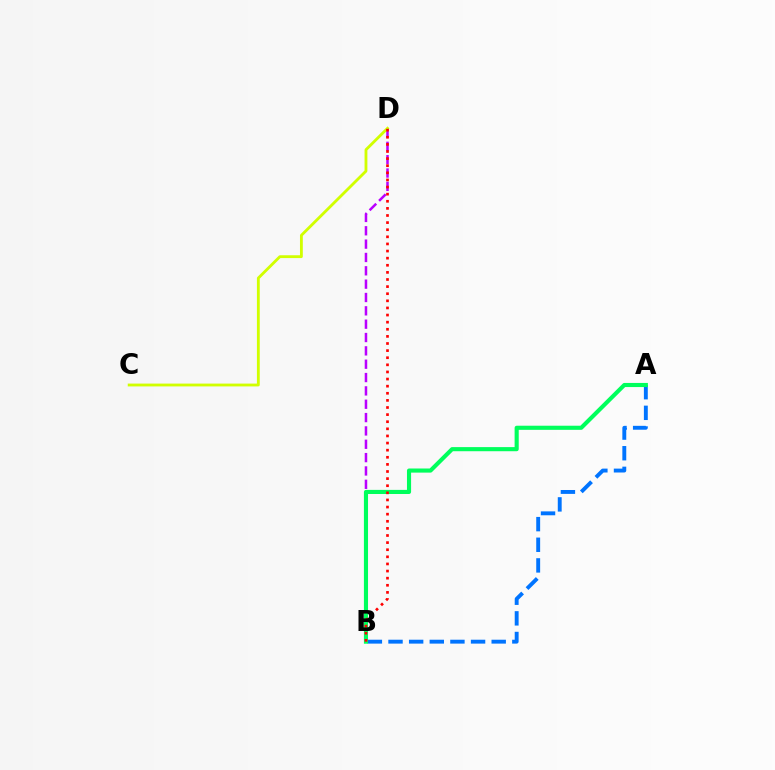{('A', 'B'): [{'color': '#0074ff', 'line_style': 'dashed', 'thickness': 2.8}, {'color': '#00ff5c', 'line_style': 'solid', 'thickness': 2.96}], ('B', 'D'): [{'color': '#b900ff', 'line_style': 'dashed', 'thickness': 1.81}, {'color': '#ff0000', 'line_style': 'dotted', 'thickness': 1.93}], ('C', 'D'): [{'color': '#d1ff00', 'line_style': 'solid', 'thickness': 2.04}]}